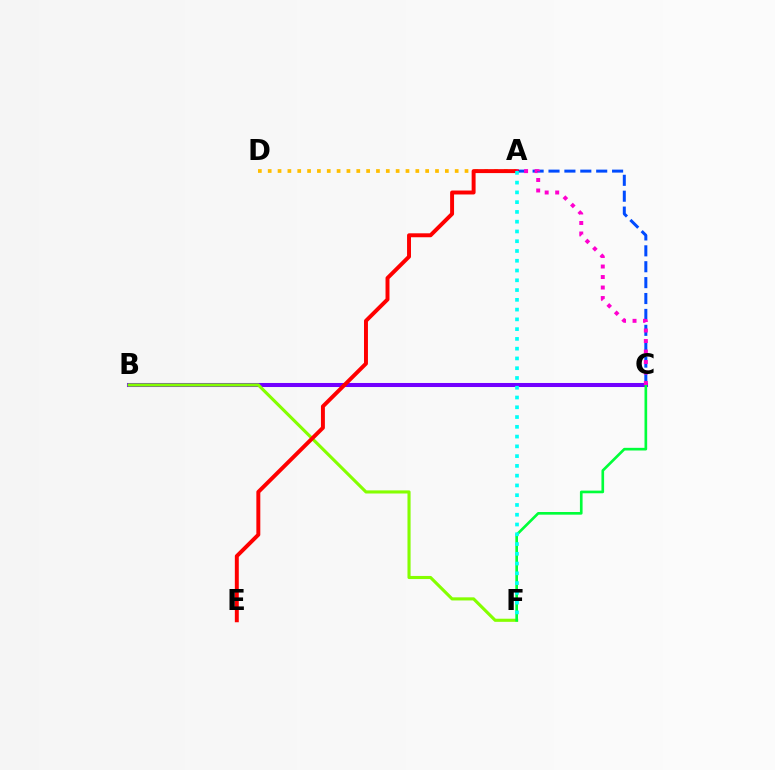{('B', 'C'): [{'color': '#7200ff', 'line_style': 'solid', 'thickness': 2.91}], ('A', 'D'): [{'color': '#ffbd00', 'line_style': 'dotted', 'thickness': 2.67}], ('B', 'F'): [{'color': '#84ff00', 'line_style': 'solid', 'thickness': 2.24}], ('A', 'C'): [{'color': '#004bff', 'line_style': 'dashed', 'thickness': 2.16}, {'color': '#ff00cf', 'line_style': 'dotted', 'thickness': 2.85}], ('A', 'E'): [{'color': '#ff0000', 'line_style': 'solid', 'thickness': 2.84}], ('C', 'F'): [{'color': '#00ff39', 'line_style': 'solid', 'thickness': 1.91}], ('A', 'F'): [{'color': '#00fff6', 'line_style': 'dotted', 'thickness': 2.65}]}